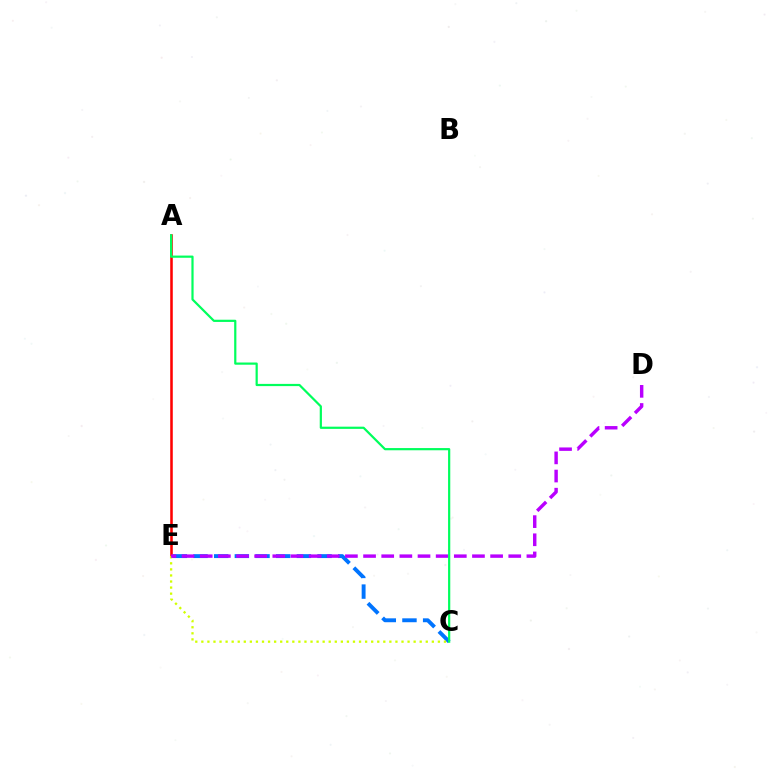{('C', 'E'): [{'color': '#0074ff', 'line_style': 'dashed', 'thickness': 2.81}, {'color': '#d1ff00', 'line_style': 'dotted', 'thickness': 1.65}], ('A', 'E'): [{'color': '#ff0000', 'line_style': 'solid', 'thickness': 1.84}], ('D', 'E'): [{'color': '#b900ff', 'line_style': 'dashed', 'thickness': 2.47}], ('A', 'C'): [{'color': '#00ff5c', 'line_style': 'solid', 'thickness': 1.59}]}